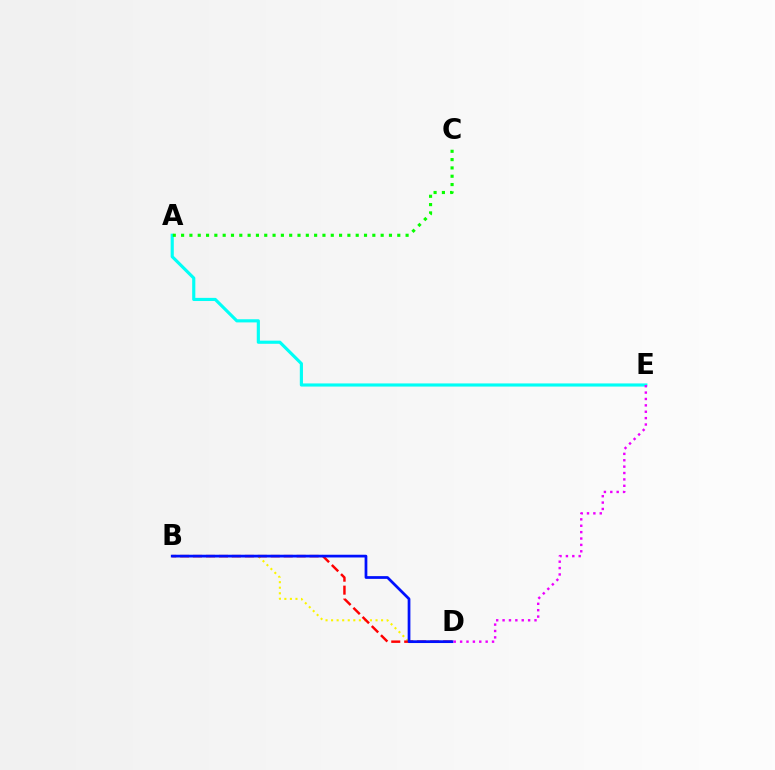{('A', 'E'): [{'color': '#00fff6', 'line_style': 'solid', 'thickness': 2.26}], ('B', 'D'): [{'color': '#fcf500', 'line_style': 'dotted', 'thickness': 1.51}, {'color': '#ff0000', 'line_style': 'dashed', 'thickness': 1.76}, {'color': '#0010ff', 'line_style': 'solid', 'thickness': 1.97}], ('A', 'C'): [{'color': '#08ff00', 'line_style': 'dotted', 'thickness': 2.26}], ('D', 'E'): [{'color': '#ee00ff', 'line_style': 'dotted', 'thickness': 1.73}]}